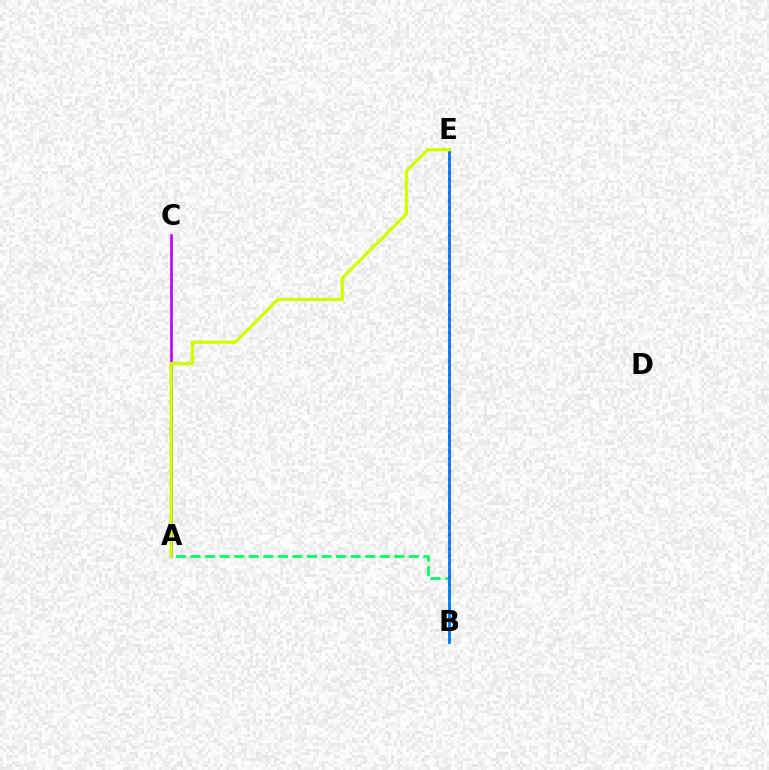{('B', 'E'): [{'color': '#ff0000', 'line_style': 'dotted', 'thickness': 1.89}, {'color': '#0074ff', 'line_style': 'solid', 'thickness': 1.94}], ('A', 'B'): [{'color': '#00ff5c', 'line_style': 'dashed', 'thickness': 1.98}], ('A', 'C'): [{'color': '#b900ff', 'line_style': 'solid', 'thickness': 1.9}], ('A', 'E'): [{'color': '#d1ff00', 'line_style': 'solid', 'thickness': 2.4}]}